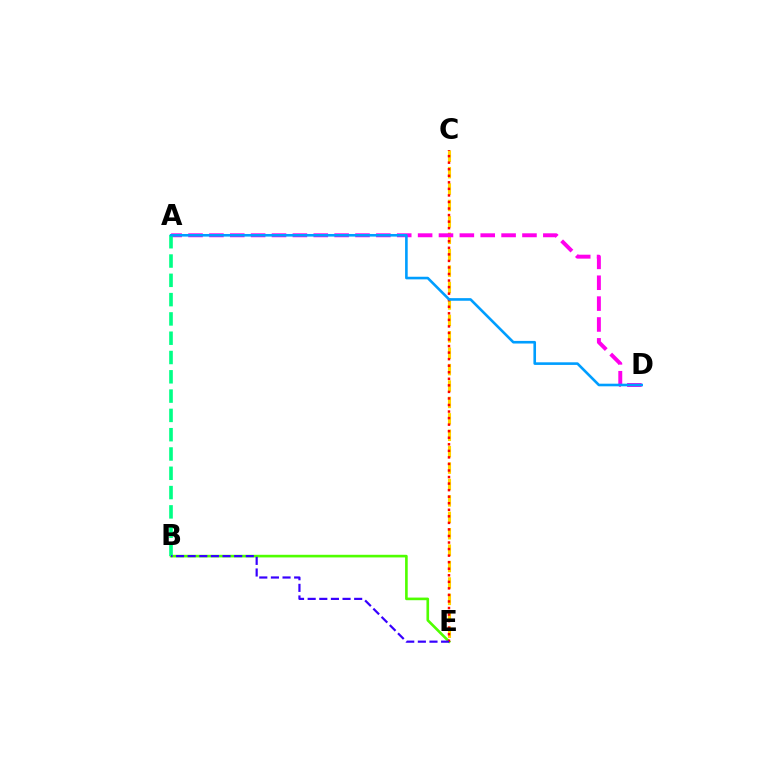{('C', 'E'): [{'color': '#ffd500', 'line_style': 'dashed', 'thickness': 2.23}, {'color': '#ff0000', 'line_style': 'dotted', 'thickness': 1.78}], ('B', 'E'): [{'color': '#4fff00', 'line_style': 'solid', 'thickness': 1.9}, {'color': '#3700ff', 'line_style': 'dashed', 'thickness': 1.58}], ('A', 'D'): [{'color': '#ff00ed', 'line_style': 'dashed', 'thickness': 2.84}, {'color': '#009eff', 'line_style': 'solid', 'thickness': 1.88}], ('A', 'B'): [{'color': '#00ff86', 'line_style': 'dashed', 'thickness': 2.62}]}